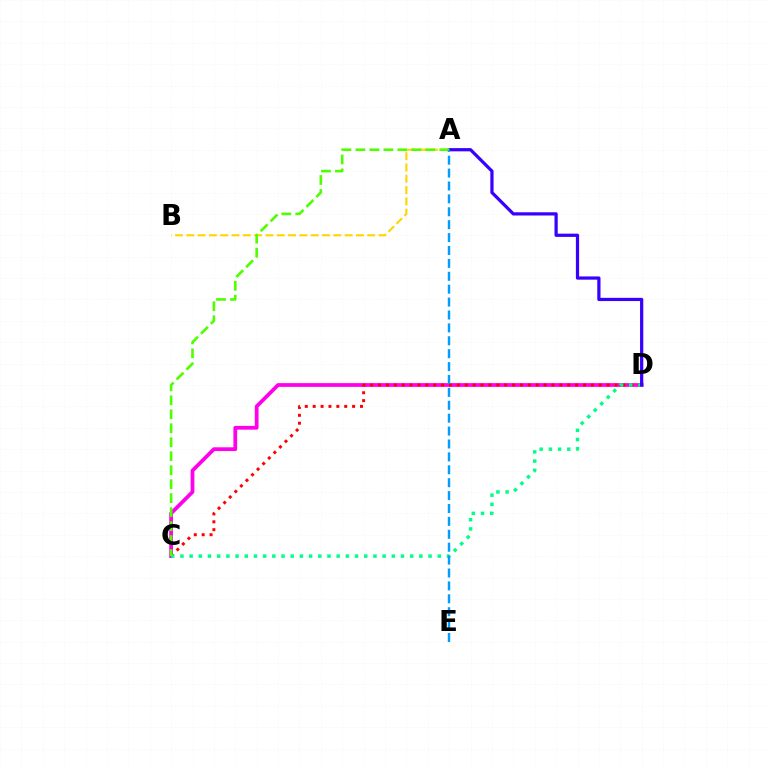{('C', 'D'): [{'color': '#ff00ed', 'line_style': 'solid', 'thickness': 2.71}, {'color': '#ff0000', 'line_style': 'dotted', 'thickness': 2.14}, {'color': '#00ff86', 'line_style': 'dotted', 'thickness': 2.5}], ('A', 'D'): [{'color': '#3700ff', 'line_style': 'solid', 'thickness': 2.32}], ('A', 'B'): [{'color': '#ffd500', 'line_style': 'dashed', 'thickness': 1.54}], ('A', 'C'): [{'color': '#4fff00', 'line_style': 'dashed', 'thickness': 1.9}], ('A', 'E'): [{'color': '#009eff', 'line_style': 'dashed', 'thickness': 1.75}]}